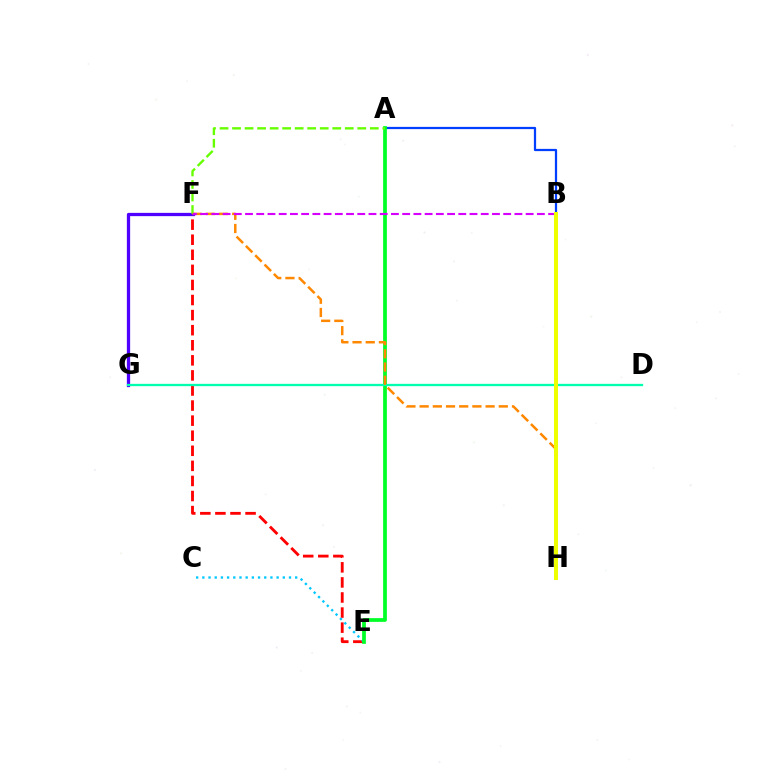{('B', 'H'): [{'color': '#ff00a0', 'line_style': 'solid', 'thickness': 2.63}, {'color': '#eeff00', 'line_style': 'solid', 'thickness': 2.89}], ('A', 'B'): [{'color': '#003fff', 'line_style': 'solid', 'thickness': 1.61}], ('E', 'F'): [{'color': '#ff0000', 'line_style': 'dashed', 'thickness': 2.05}], ('C', 'E'): [{'color': '#00c7ff', 'line_style': 'dotted', 'thickness': 1.68}], ('A', 'E'): [{'color': '#00ff27', 'line_style': 'solid', 'thickness': 2.7}], ('F', 'G'): [{'color': '#4f00ff', 'line_style': 'solid', 'thickness': 2.35}], ('A', 'F'): [{'color': '#66ff00', 'line_style': 'dashed', 'thickness': 1.7}], ('D', 'G'): [{'color': '#00ffaf', 'line_style': 'solid', 'thickness': 1.66}], ('F', 'H'): [{'color': '#ff8800', 'line_style': 'dashed', 'thickness': 1.79}], ('B', 'F'): [{'color': '#d600ff', 'line_style': 'dashed', 'thickness': 1.52}]}